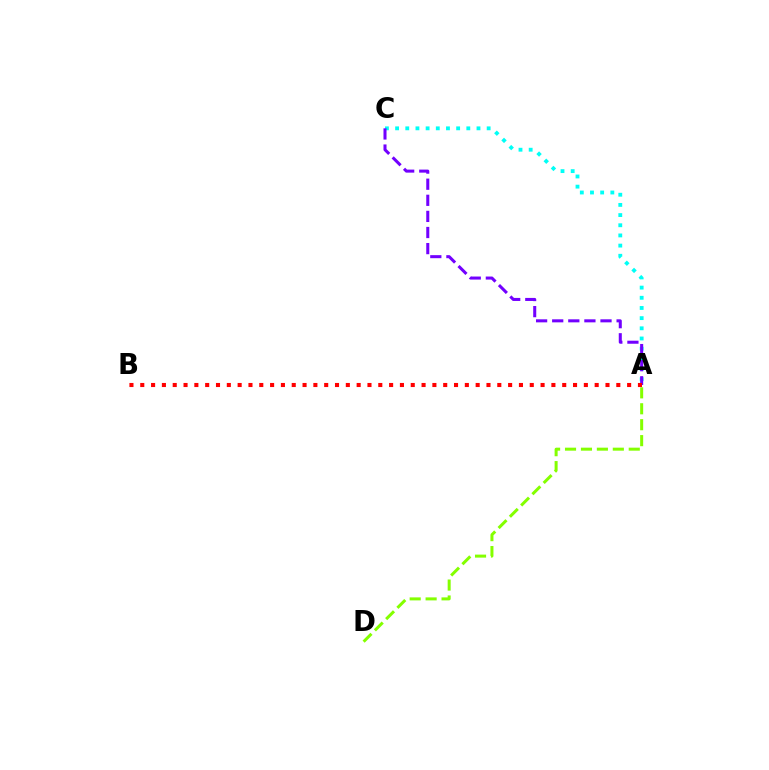{('A', 'D'): [{'color': '#84ff00', 'line_style': 'dashed', 'thickness': 2.16}], ('A', 'C'): [{'color': '#00fff6', 'line_style': 'dotted', 'thickness': 2.76}, {'color': '#7200ff', 'line_style': 'dashed', 'thickness': 2.19}], ('A', 'B'): [{'color': '#ff0000', 'line_style': 'dotted', 'thickness': 2.94}]}